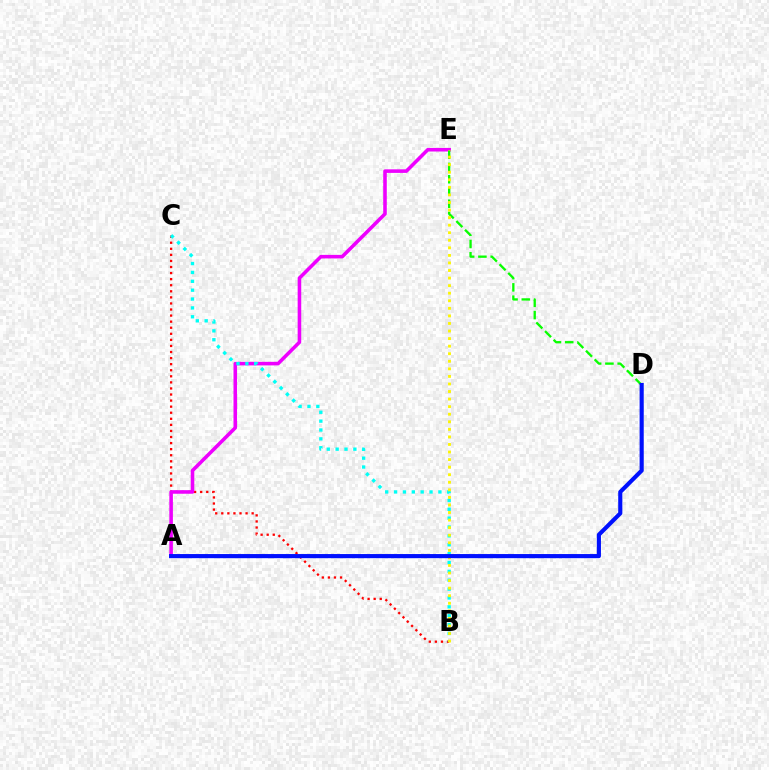{('B', 'C'): [{'color': '#ff0000', 'line_style': 'dotted', 'thickness': 1.65}, {'color': '#00fff6', 'line_style': 'dotted', 'thickness': 2.41}], ('A', 'E'): [{'color': '#ee00ff', 'line_style': 'solid', 'thickness': 2.57}], ('D', 'E'): [{'color': '#08ff00', 'line_style': 'dashed', 'thickness': 1.67}], ('B', 'E'): [{'color': '#fcf500', 'line_style': 'dotted', 'thickness': 2.05}], ('A', 'D'): [{'color': '#0010ff', 'line_style': 'solid', 'thickness': 2.97}]}